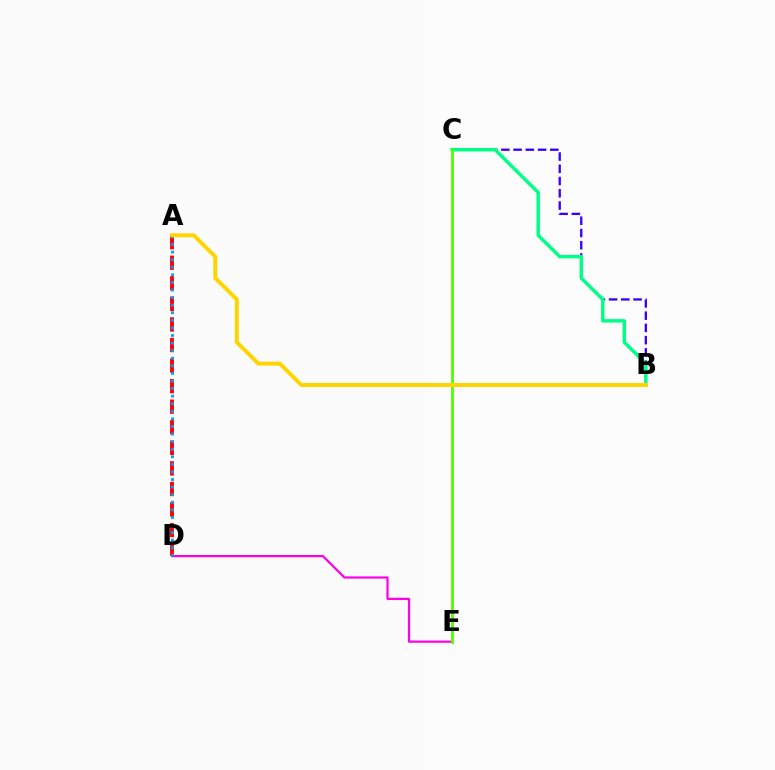{('B', 'C'): [{'color': '#3700ff', 'line_style': 'dashed', 'thickness': 1.66}, {'color': '#00ff86', 'line_style': 'solid', 'thickness': 2.47}], ('D', 'E'): [{'color': '#ff00ed', 'line_style': 'solid', 'thickness': 1.59}], ('A', 'D'): [{'color': '#ff0000', 'line_style': 'dashed', 'thickness': 2.79}, {'color': '#009eff', 'line_style': 'dotted', 'thickness': 2.06}], ('C', 'E'): [{'color': '#4fff00', 'line_style': 'solid', 'thickness': 2.01}], ('A', 'B'): [{'color': '#ffd500', 'line_style': 'solid', 'thickness': 2.86}]}